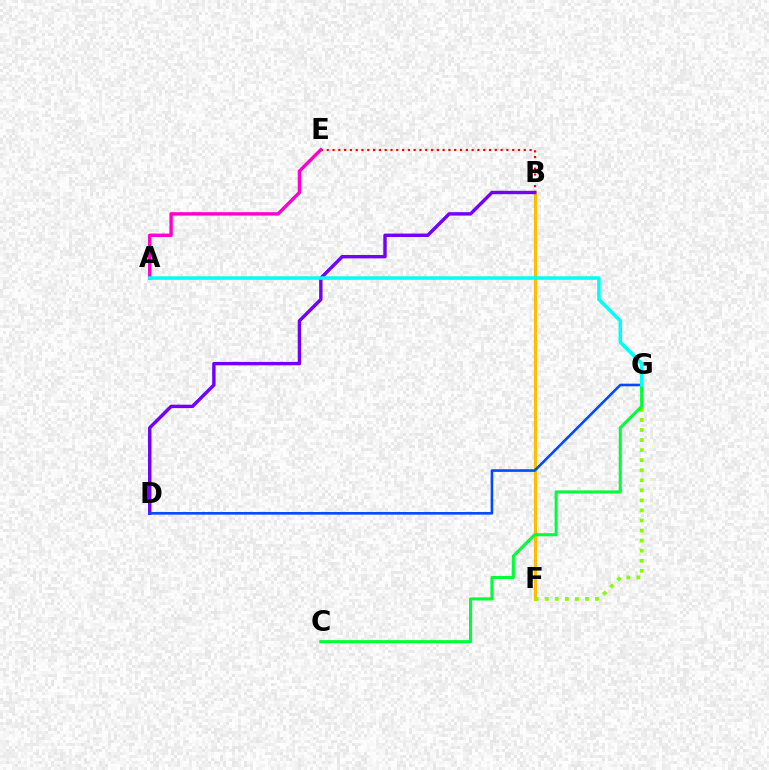{('A', 'E'): [{'color': '#ff00cf', 'line_style': 'solid', 'thickness': 2.44}], ('B', 'E'): [{'color': '#ff0000', 'line_style': 'dotted', 'thickness': 1.57}], ('B', 'F'): [{'color': '#ffbd00', 'line_style': 'solid', 'thickness': 2.31}], ('B', 'D'): [{'color': '#7200ff', 'line_style': 'solid', 'thickness': 2.45}], ('D', 'G'): [{'color': '#004bff', 'line_style': 'solid', 'thickness': 1.88}], ('F', 'G'): [{'color': '#84ff00', 'line_style': 'dotted', 'thickness': 2.73}], ('C', 'G'): [{'color': '#00ff39', 'line_style': 'solid', 'thickness': 2.21}], ('A', 'G'): [{'color': '#00fff6', 'line_style': 'solid', 'thickness': 2.53}]}